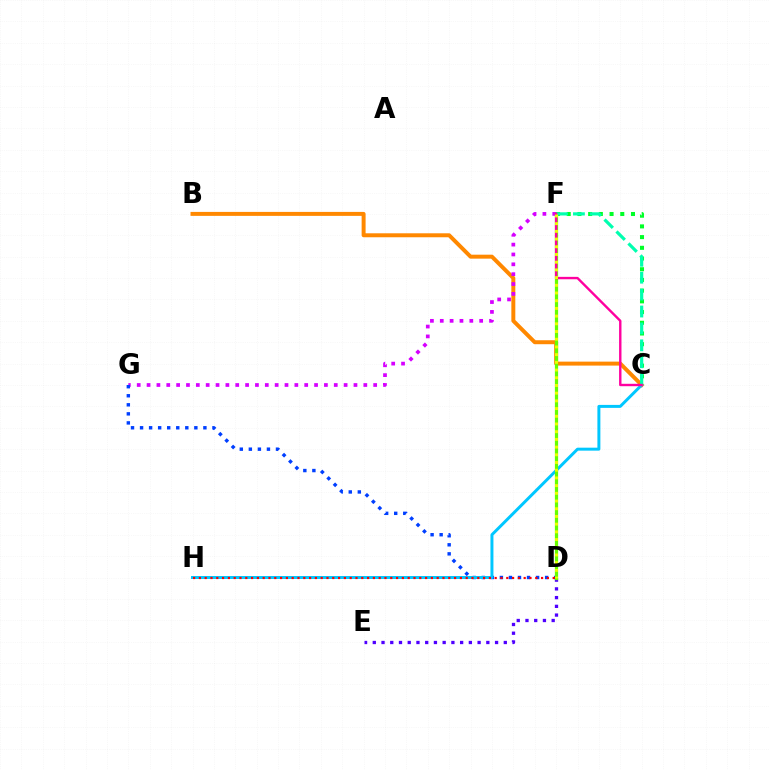{('B', 'C'): [{'color': '#ff8800', 'line_style': 'solid', 'thickness': 2.86}], ('F', 'G'): [{'color': '#d600ff', 'line_style': 'dotted', 'thickness': 2.68}], ('C', 'F'): [{'color': '#00ff27', 'line_style': 'dotted', 'thickness': 2.91}, {'color': '#00ffaf', 'line_style': 'dashed', 'thickness': 2.3}, {'color': '#ff00a0', 'line_style': 'solid', 'thickness': 1.72}], ('D', 'G'): [{'color': '#003fff', 'line_style': 'dotted', 'thickness': 2.46}], ('D', 'E'): [{'color': '#4f00ff', 'line_style': 'dotted', 'thickness': 2.37}], ('C', 'H'): [{'color': '#00c7ff', 'line_style': 'solid', 'thickness': 2.14}], ('D', 'F'): [{'color': '#66ff00', 'line_style': 'solid', 'thickness': 2.33}, {'color': '#eeff00', 'line_style': 'dotted', 'thickness': 2.09}], ('D', 'H'): [{'color': '#ff0000', 'line_style': 'dotted', 'thickness': 1.58}]}